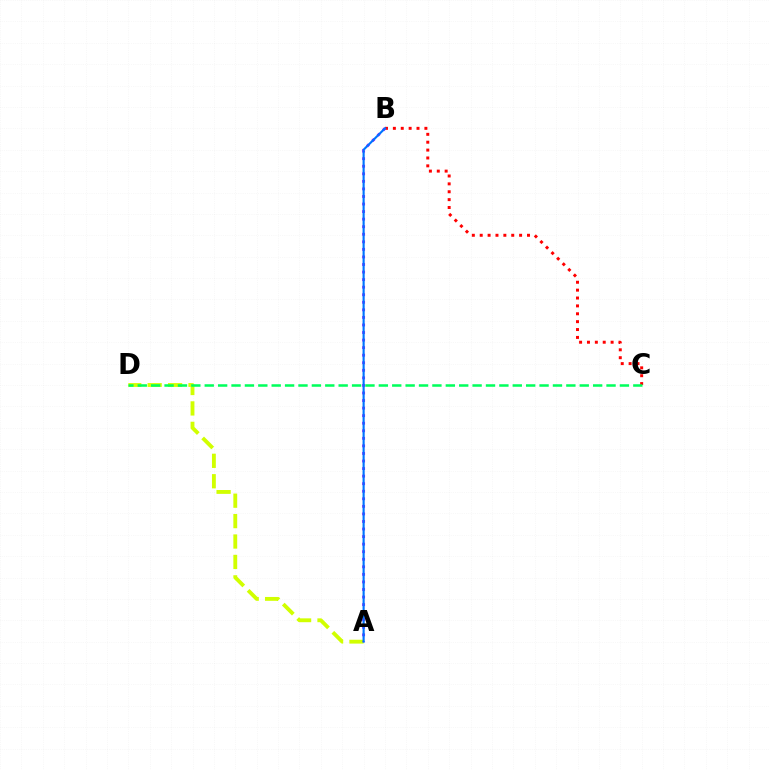{('A', 'D'): [{'color': '#d1ff00', 'line_style': 'dashed', 'thickness': 2.77}], ('B', 'C'): [{'color': '#ff0000', 'line_style': 'dotted', 'thickness': 2.14}], ('A', 'B'): [{'color': '#b900ff', 'line_style': 'dotted', 'thickness': 2.05}, {'color': '#0074ff', 'line_style': 'solid', 'thickness': 1.53}], ('C', 'D'): [{'color': '#00ff5c', 'line_style': 'dashed', 'thickness': 1.82}]}